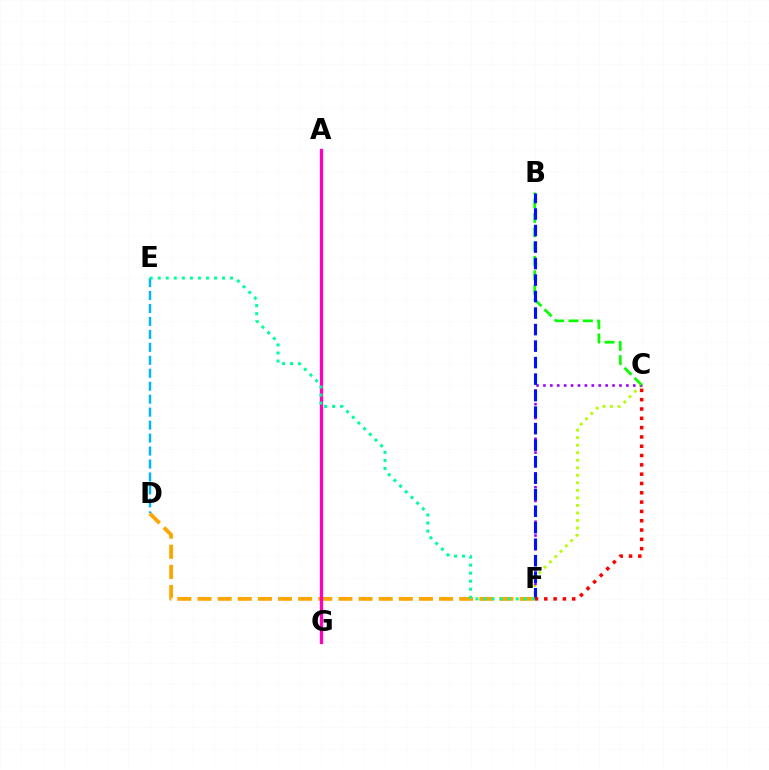{('D', 'F'): [{'color': '#ffa500', 'line_style': 'dashed', 'thickness': 2.73}], ('A', 'G'): [{'color': '#ff00bd', 'line_style': 'solid', 'thickness': 2.37}], ('C', 'F'): [{'color': '#b3ff00', 'line_style': 'dotted', 'thickness': 2.05}, {'color': '#9b00ff', 'line_style': 'dotted', 'thickness': 1.88}, {'color': '#ff0000', 'line_style': 'dotted', 'thickness': 2.53}], ('B', 'C'): [{'color': '#08ff00', 'line_style': 'dashed', 'thickness': 1.95}], ('B', 'F'): [{'color': '#0010ff', 'line_style': 'dashed', 'thickness': 2.24}], ('D', 'E'): [{'color': '#00b5ff', 'line_style': 'dashed', 'thickness': 1.76}], ('E', 'F'): [{'color': '#00ff9d', 'line_style': 'dotted', 'thickness': 2.18}]}